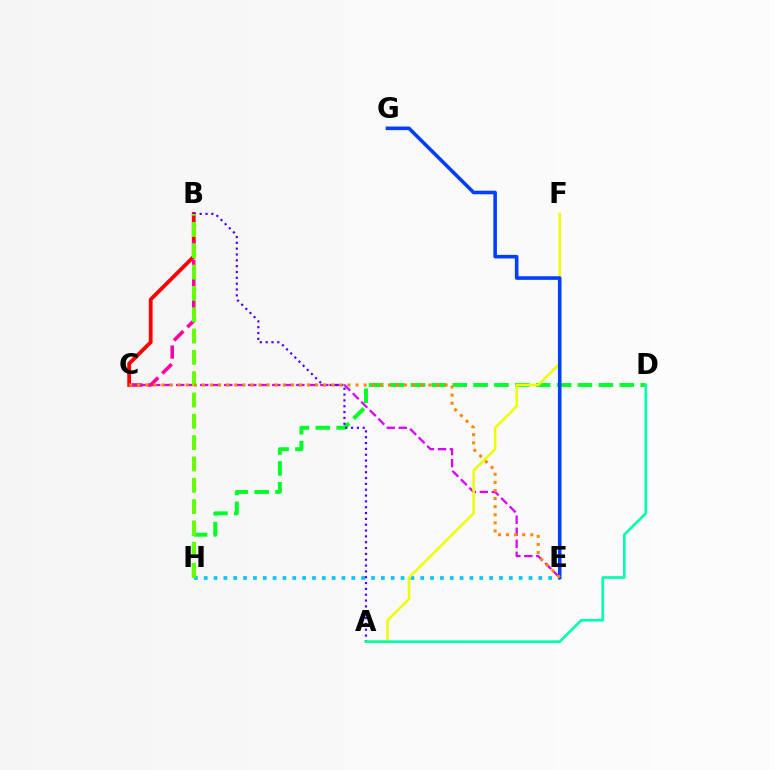{('D', 'H'): [{'color': '#00ff27', 'line_style': 'dashed', 'thickness': 2.84}], ('E', 'H'): [{'color': '#00c7ff', 'line_style': 'dotted', 'thickness': 2.67}], ('C', 'E'): [{'color': '#d600ff', 'line_style': 'dashed', 'thickness': 1.63}, {'color': '#ff8800', 'line_style': 'dotted', 'thickness': 2.2}], ('B', 'C'): [{'color': '#ff0000', 'line_style': 'solid', 'thickness': 2.74}, {'color': '#ff00a0', 'line_style': 'dashed', 'thickness': 2.57}], ('A', 'F'): [{'color': '#eeff00', 'line_style': 'solid', 'thickness': 1.81}], ('A', 'B'): [{'color': '#4f00ff', 'line_style': 'dotted', 'thickness': 1.58}], ('A', 'D'): [{'color': '#00ffaf', 'line_style': 'solid', 'thickness': 1.92}], ('E', 'G'): [{'color': '#003fff', 'line_style': 'solid', 'thickness': 2.58}], ('B', 'H'): [{'color': '#66ff00', 'line_style': 'dashed', 'thickness': 2.9}]}